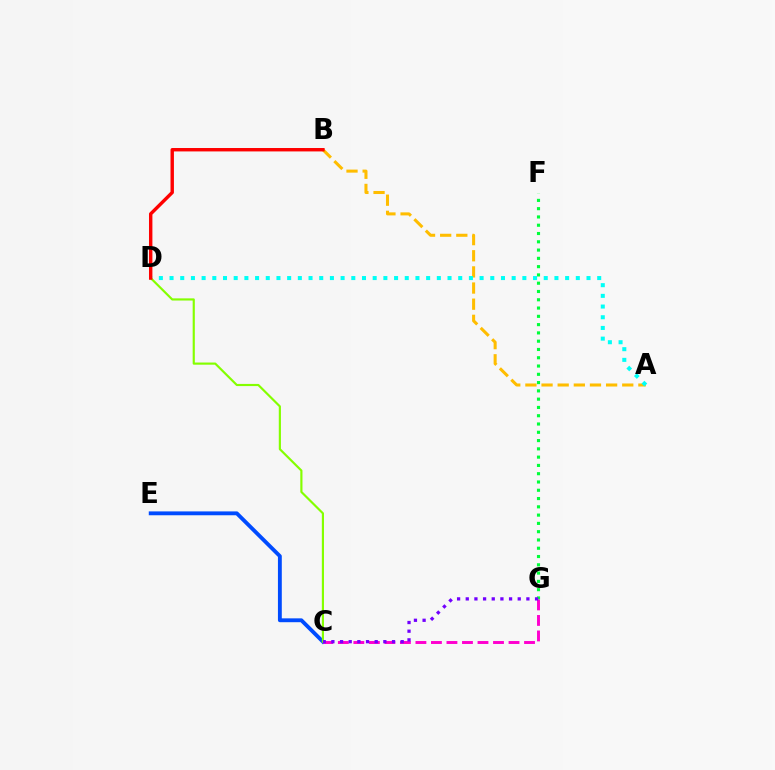{('F', 'G'): [{'color': '#00ff39', 'line_style': 'dotted', 'thickness': 2.25}], ('C', 'E'): [{'color': '#004bff', 'line_style': 'solid', 'thickness': 2.77}], ('C', 'G'): [{'color': '#ff00cf', 'line_style': 'dashed', 'thickness': 2.11}, {'color': '#7200ff', 'line_style': 'dotted', 'thickness': 2.35}], ('A', 'B'): [{'color': '#ffbd00', 'line_style': 'dashed', 'thickness': 2.19}], ('A', 'D'): [{'color': '#00fff6', 'line_style': 'dotted', 'thickness': 2.9}], ('C', 'D'): [{'color': '#84ff00', 'line_style': 'solid', 'thickness': 1.56}], ('B', 'D'): [{'color': '#ff0000', 'line_style': 'solid', 'thickness': 2.46}]}